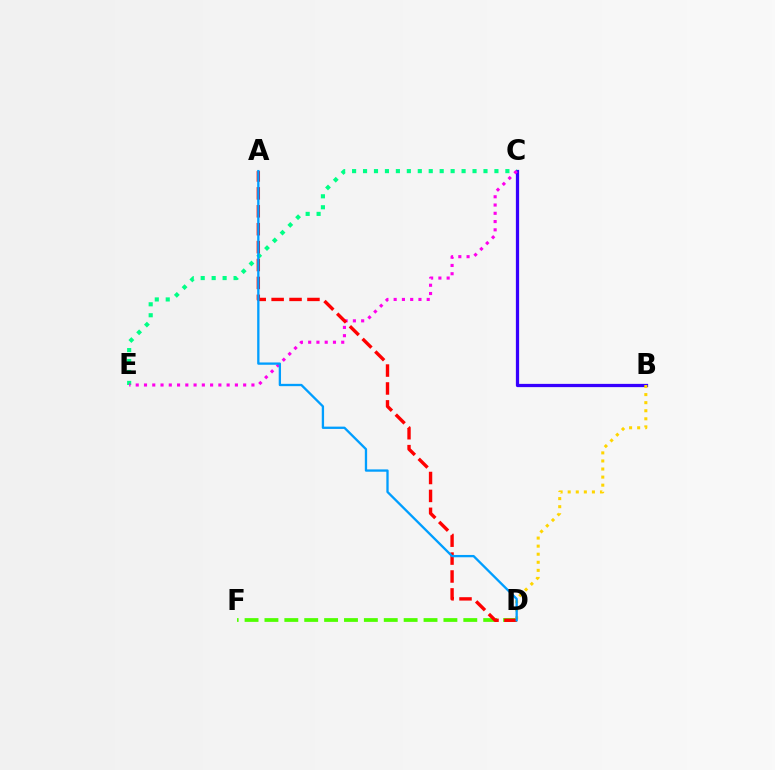{('B', 'C'): [{'color': '#3700ff', 'line_style': 'solid', 'thickness': 2.34}], ('C', 'E'): [{'color': '#00ff86', 'line_style': 'dotted', 'thickness': 2.97}, {'color': '#ff00ed', 'line_style': 'dotted', 'thickness': 2.25}], ('D', 'F'): [{'color': '#4fff00', 'line_style': 'dashed', 'thickness': 2.7}], ('B', 'D'): [{'color': '#ffd500', 'line_style': 'dotted', 'thickness': 2.19}], ('A', 'D'): [{'color': '#ff0000', 'line_style': 'dashed', 'thickness': 2.43}, {'color': '#009eff', 'line_style': 'solid', 'thickness': 1.66}]}